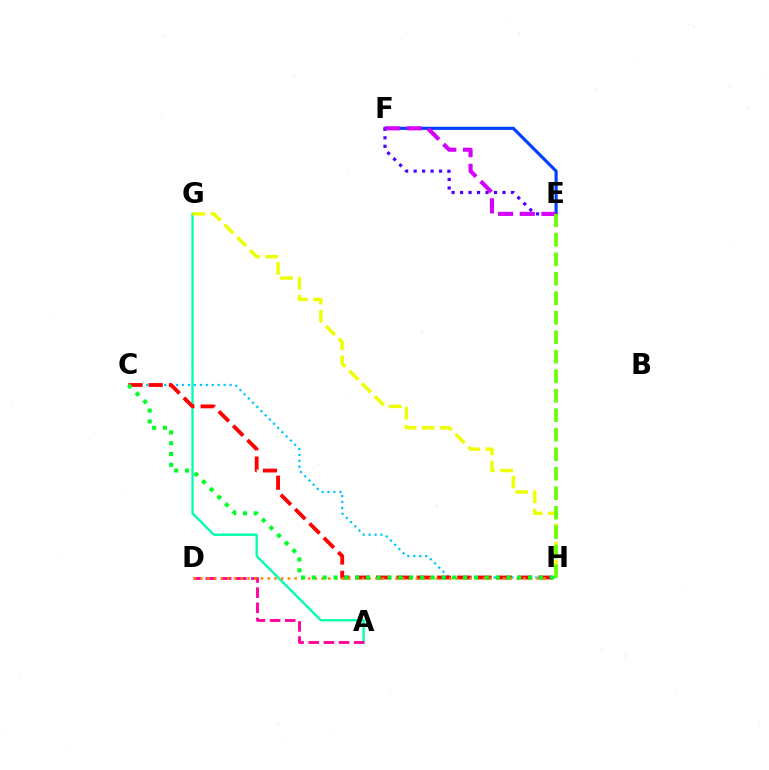{('E', 'F'): [{'color': '#4f00ff', 'line_style': 'dotted', 'thickness': 2.3}, {'color': '#003fff', 'line_style': 'solid', 'thickness': 2.25}, {'color': '#d600ff', 'line_style': 'dashed', 'thickness': 2.95}], ('A', 'G'): [{'color': '#00ffaf', 'line_style': 'solid', 'thickness': 1.68}], ('G', 'H'): [{'color': '#eeff00', 'line_style': 'dashed', 'thickness': 2.46}], ('A', 'D'): [{'color': '#ff00a0', 'line_style': 'dashed', 'thickness': 2.06}], ('C', 'H'): [{'color': '#00c7ff', 'line_style': 'dotted', 'thickness': 1.62}, {'color': '#ff0000', 'line_style': 'dashed', 'thickness': 2.75}, {'color': '#00ff27', 'line_style': 'dotted', 'thickness': 2.94}], ('D', 'H'): [{'color': '#ff8800', 'line_style': 'dotted', 'thickness': 1.83}], ('E', 'H'): [{'color': '#66ff00', 'line_style': 'dashed', 'thickness': 2.65}]}